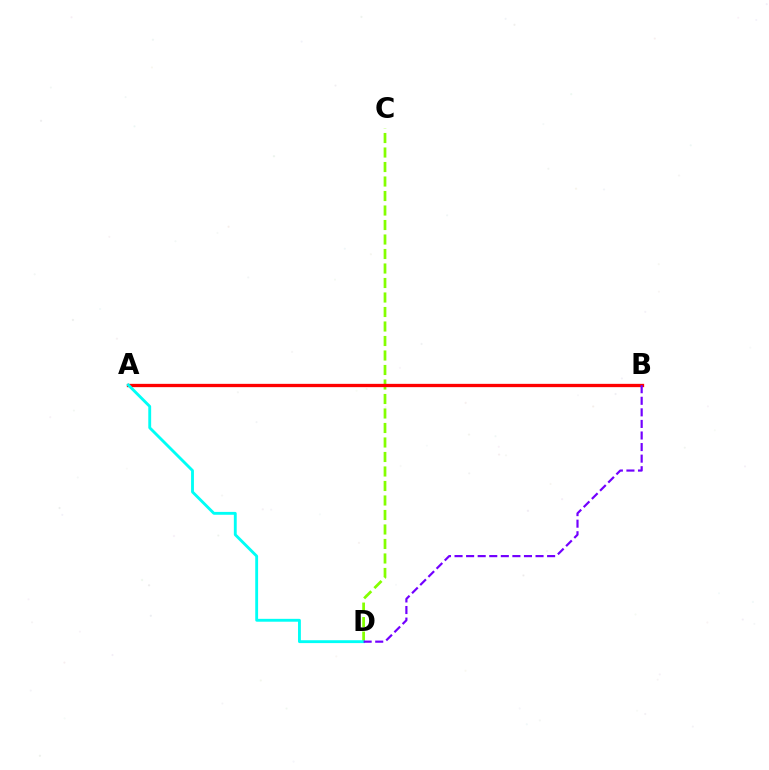{('C', 'D'): [{'color': '#84ff00', 'line_style': 'dashed', 'thickness': 1.97}], ('A', 'B'): [{'color': '#ff0000', 'line_style': 'solid', 'thickness': 2.38}], ('A', 'D'): [{'color': '#00fff6', 'line_style': 'solid', 'thickness': 2.06}], ('B', 'D'): [{'color': '#7200ff', 'line_style': 'dashed', 'thickness': 1.57}]}